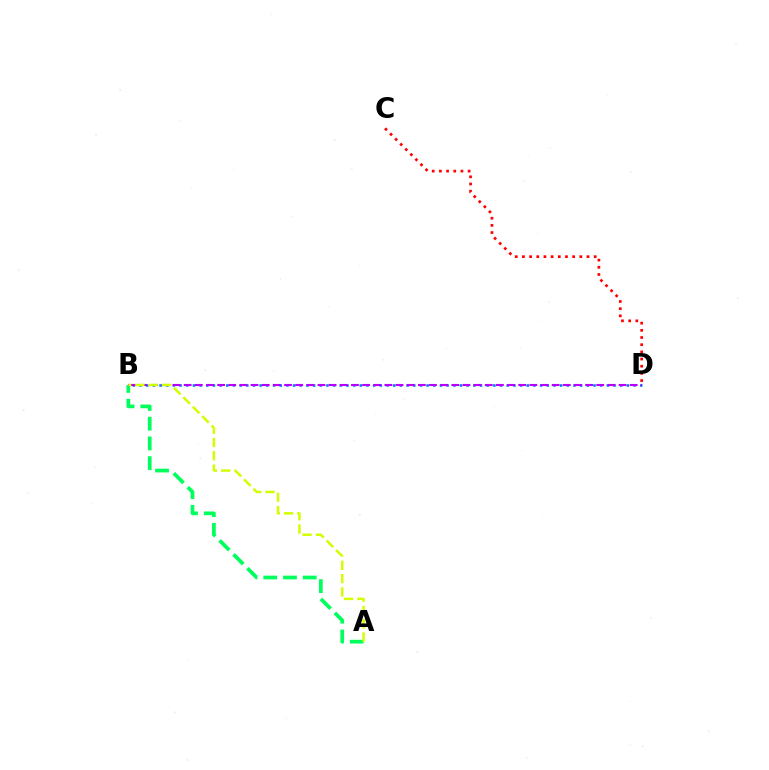{('B', 'D'): [{'color': '#0074ff', 'line_style': 'dotted', 'thickness': 1.81}, {'color': '#b900ff', 'line_style': 'dashed', 'thickness': 1.51}], ('C', 'D'): [{'color': '#ff0000', 'line_style': 'dotted', 'thickness': 1.95}], ('A', 'B'): [{'color': '#00ff5c', 'line_style': 'dashed', 'thickness': 2.68}, {'color': '#d1ff00', 'line_style': 'dashed', 'thickness': 1.81}]}